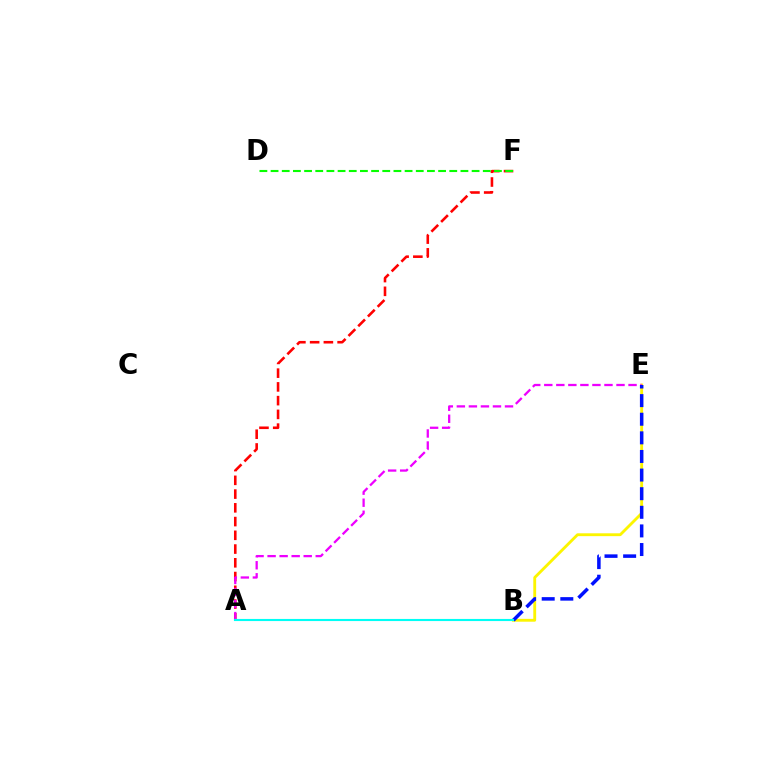{('B', 'E'): [{'color': '#fcf500', 'line_style': 'solid', 'thickness': 2.05}, {'color': '#0010ff', 'line_style': 'dashed', 'thickness': 2.53}], ('A', 'F'): [{'color': '#ff0000', 'line_style': 'dashed', 'thickness': 1.87}], ('D', 'F'): [{'color': '#08ff00', 'line_style': 'dashed', 'thickness': 1.52}], ('A', 'E'): [{'color': '#ee00ff', 'line_style': 'dashed', 'thickness': 1.64}], ('A', 'B'): [{'color': '#00fff6', 'line_style': 'solid', 'thickness': 1.53}]}